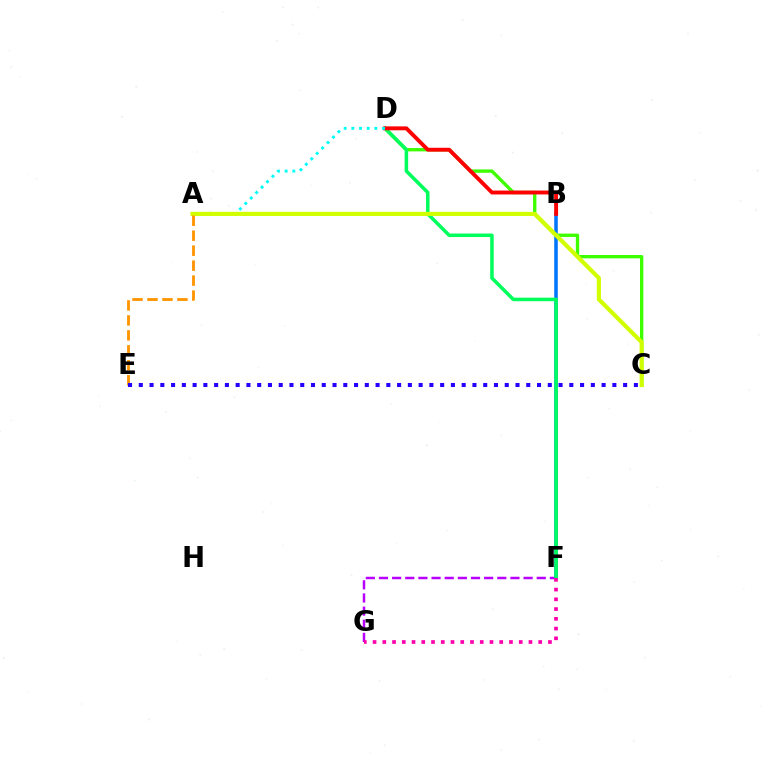{('F', 'G'): [{'color': '#b900ff', 'line_style': 'dashed', 'thickness': 1.79}, {'color': '#ff00ac', 'line_style': 'dotted', 'thickness': 2.65}], ('B', 'F'): [{'color': '#0074ff', 'line_style': 'solid', 'thickness': 2.53}], ('C', 'D'): [{'color': '#3dff00', 'line_style': 'solid', 'thickness': 2.4}], ('D', 'F'): [{'color': '#00ff5c', 'line_style': 'solid', 'thickness': 2.54}], ('B', 'D'): [{'color': '#ff0000', 'line_style': 'solid', 'thickness': 2.81}], ('A', 'D'): [{'color': '#00fff6', 'line_style': 'dotted', 'thickness': 2.09}], ('A', 'C'): [{'color': '#d1ff00', 'line_style': 'solid', 'thickness': 2.99}], ('A', 'E'): [{'color': '#ff9400', 'line_style': 'dashed', 'thickness': 2.03}], ('C', 'E'): [{'color': '#2500ff', 'line_style': 'dotted', 'thickness': 2.92}]}